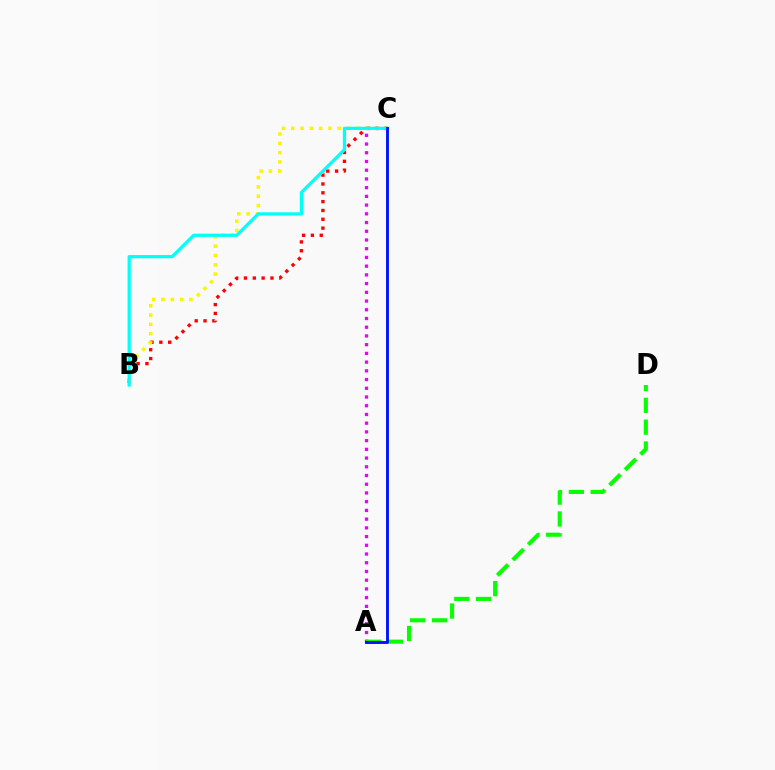{('A', 'C'): [{'color': '#ee00ff', 'line_style': 'dotted', 'thickness': 2.37}, {'color': '#0010ff', 'line_style': 'solid', 'thickness': 2.06}], ('B', 'C'): [{'color': '#ff0000', 'line_style': 'dotted', 'thickness': 2.4}, {'color': '#fcf500', 'line_style': 'dotted', 'thickness': 2.53}, {'color': '#00fff6', 'line_style': 'solid', 'thickness': 2.32}], ('A', 'D'): [{'color': '#08ff00', 'line_style': 'dashed', 'thickness': 2.96}]}